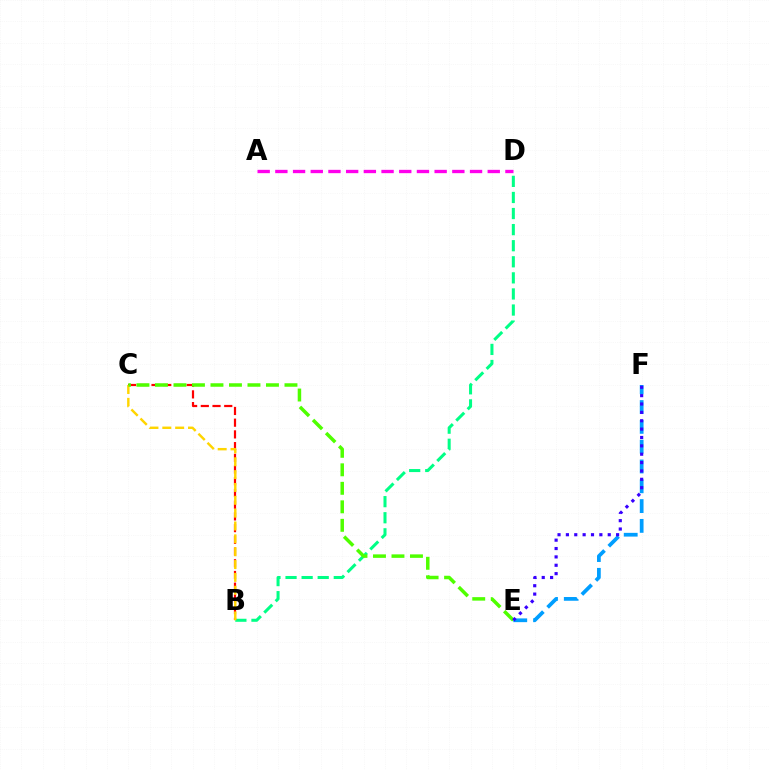{('E', 'F'): [{'color': '#009eff', 'line_style': 'dashed', 'thickness': 2.69}, {'color': '#3700ff', 'line_style': 'dotted', 'thickness': 2.27}], ('B', 'D'): [{'color': '#00ff86', 'line_style': 'dashed', 'thickness': 2.18}], ('A', 'D'): [{'color': '#ff00ed', 'line_style': 'dashed', 'thickness': 2.4}], ('B', 'C'): [{'color': '#ff0000', 'line_style': 'dashed', 'thickness': 1.59}, {'color': '#ffd500', 'line_style': 'dashed', 'thickness': 1.75}], ('C', 'E'): [{'color': '#4fff00', 'line_style': 'dashed', 'thickness': 2.51}]}